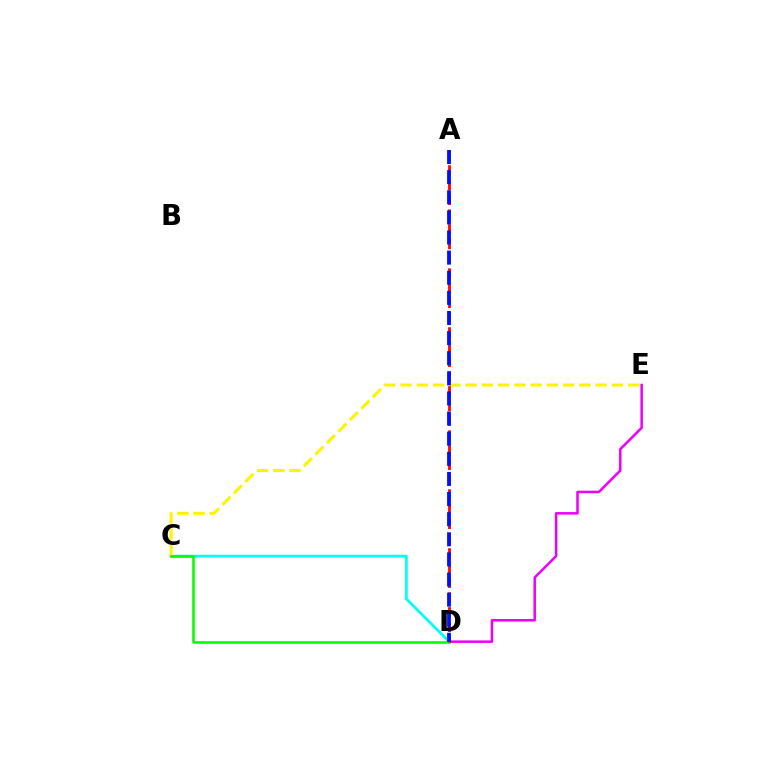{('D', 'E'): [{'color': '#ee00ff', 'line_style': 'solid', 'thickness': 1.81}], ('C', 'D'): [{'color': '#00fff6', 'line_style': 'solid', 'thickness': 1.97}, {'color': '#08ff00', 'line_style': 'solid', 'thickness': 1.87}], ('C', 'E'): [{'color': '#fcf500', 'line_style': 'dashed', 'thickness': 2.21}], ('A', 'D'): [{'color': '#ff0000', 'line_style': 'dashed', 'thickness': 2.0}, {'color': '#0010ff', 'line_style': 'dashed', 'thickness': 2.73}]}